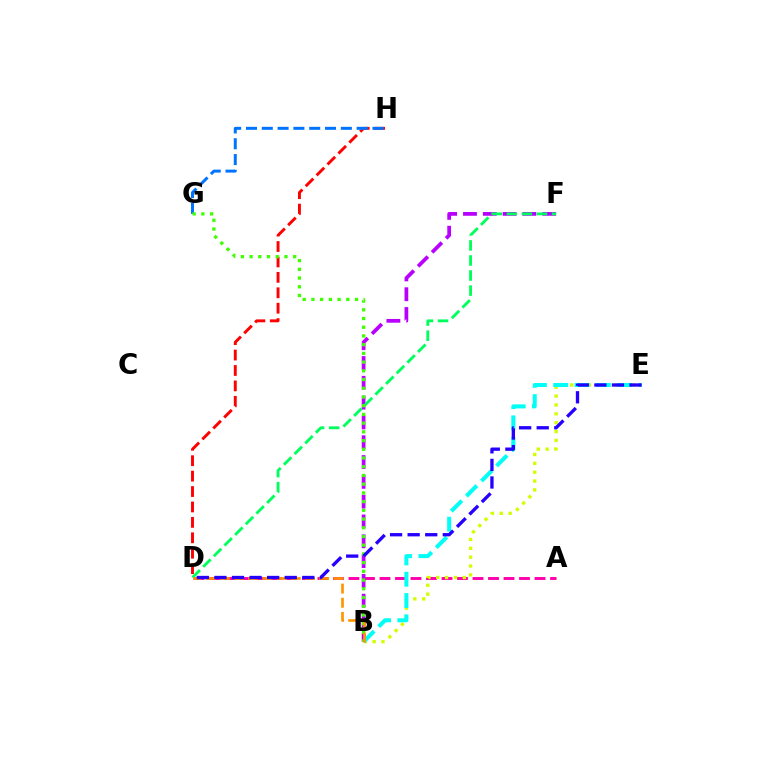{('A', 'D'): [{'color': '#ff00ac', 'line_style': 'dashed', 'thickness': 2.11}], ('B', 'E'): [{'color': '#d1ff00', 'line_style': 'dotted', 'thickness': 2.41}, {'color': '#00fff6', 'line_style': 'dashed', 'thickness': 2.9}], ('B', 'F'): [{'color': '#b900ff', 'line_style': 'dashed', 'thickness': 2.69}], ('D', 'F'): [{'color': '#00ff5c', 'line_style': 'dashed', 'thickness': 2.05}], ('D', 'H'): [{'color': '#ff0000', 'line_style': 'dashed', 'thickness': 2.09}], ('G', 'H'): [{'color': '#0074ff', 'line_style': 'dashed', 'thickness': 2.15}], ('B', 'G'): [{'color': '#3dff00', 'line_style': 'dotted', 'thickness': 2.37}], ('B', 'D'): [{'color': '#ff9400', 'line_style': 'dashed', 'thickness': 1.93}], ('D', 'E'): [{'color': '#2500ff', 'line_style': 'dashed', 'thickness': 2.39}]}